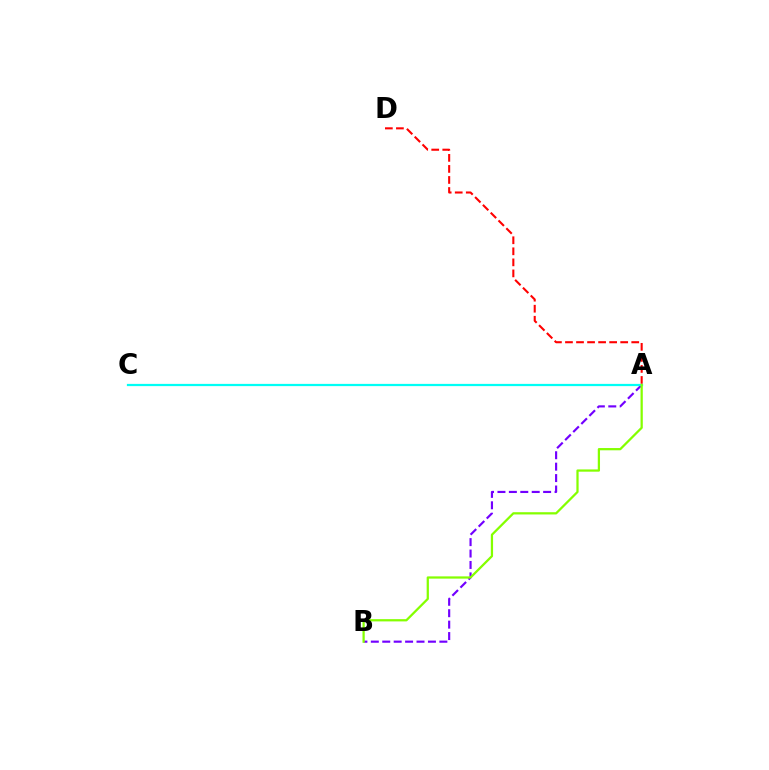{('A', 'D'): [{'color': '#ff0000', 'line_style': 'dashed', 'thickness': 1.5}], ('A', 'B'): [{'color': '#7200ff', 'line_style': 'dashed', 'thickness': 1.55}, {'color': '#84ff00', 'line_style': 'solid', 'thickness': 1.62}], ('A', 'C'): [{'color': '#00fff6', 'line_style': 'solid', 'thickness': 1.61}]}